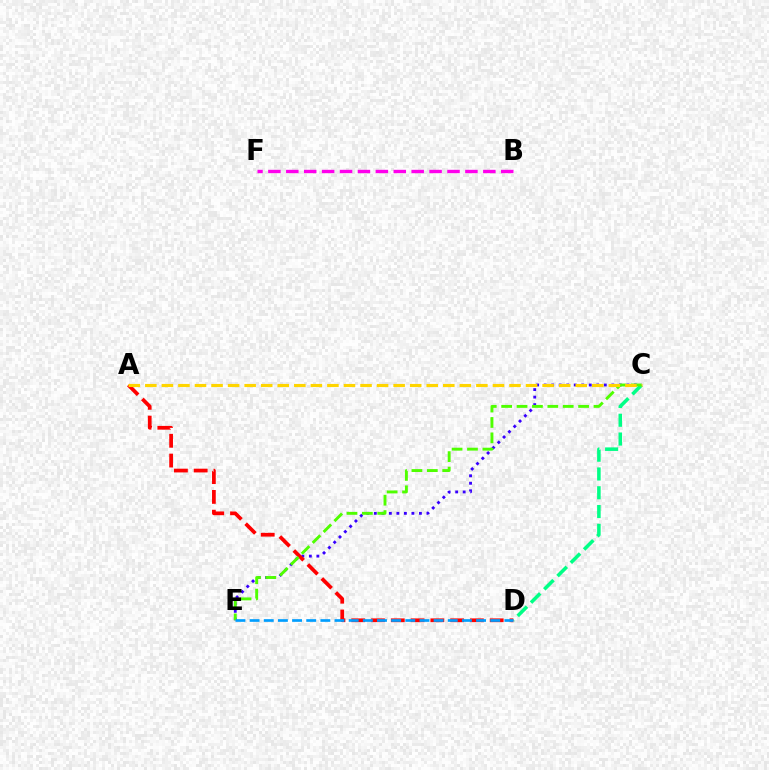{('C', 'D'): [{'color': '#00ff86', 'line_style': 'dashed', 'thickness': 2.55}], ('C', 'E'): [{'color': '#3700ff', 'line_style': 'dotted', 'thickness': 2.04}, {'color': '#4fff00', 'line_style': 'dashed', 'thickness': 2.09}], ('A', 'D'): [{'color': '#ff0000', 'line_style': 'dashed', 'thickness': 2.69}], ('B', 'F'): [{'color': '#ff00ed', 'line_style': 'dashed', 'thickness': 2.43}], ('A', 'C'): [{'color': '#ffd500', 'line_style': 'dashed', 'thickness': 2.25}], ('D', 'E'): [{'color': '#009eff', 'line_style': 'dashed', 'thickness': 1.92}]}